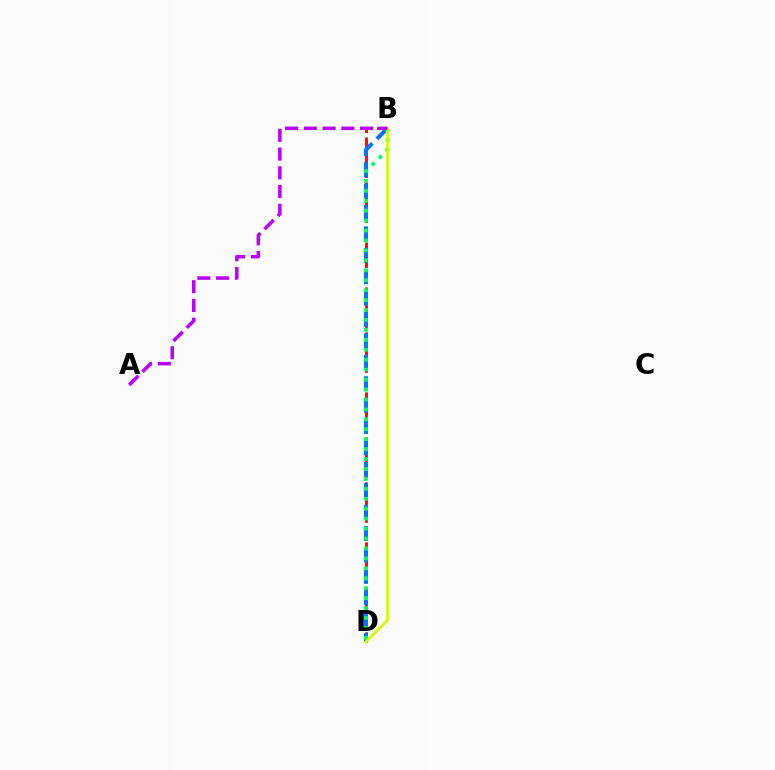{('B', 'D'): [{'color': '#ff0000', 'line_style': 'dashed', 'thickness': 2.04}, {'color': '#0074ff', 'line_style': 'dashed', 'thickness': 2.91}, {'color': '#00ff5c', 'line_style': 'dotted', 'thickness': 2.7}, {'color': '#d1ff00', 'line_style': 'solid', 'thickness': 1.97}], ('A', 'B'): [{'color': '#b900ff', 'line_style': 'dashed', 'thickness': 2.55}]}